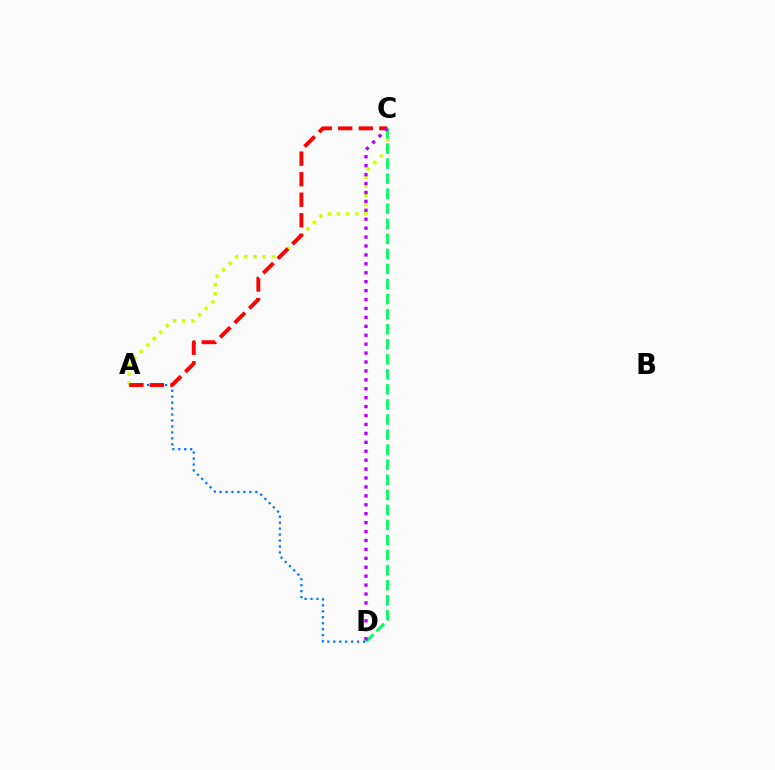{('A', 'D'): [{'color': '#0074ff', 'line_style': 'dotted', 'thickness': 1.62}], ('A', 'C'): [{'color': '#d1ff00', 'line_style': 'dotted', 'thickness': 2.5}, {'color': '#ff0000', 'line_style': 'dashed', 'thickness': 2.79}], ('C', 'D'): [{'color': '#00ff5c', 'line_style': 'dashed', 'thickness': 2.05}, {'color': '#b900ff', 'line_style': 'dotted', 'thickness': 2.42}]}